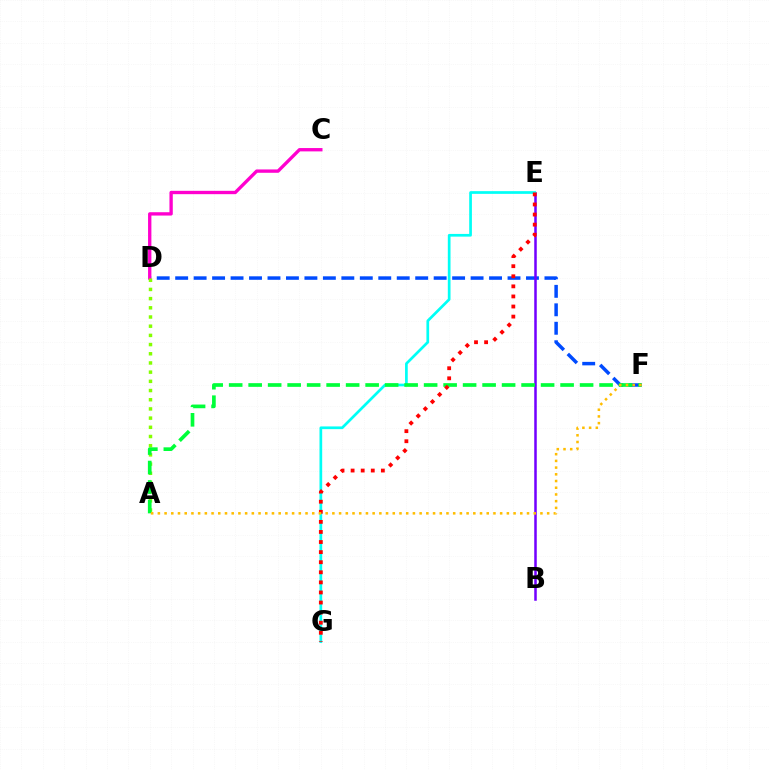{('D', 'F'): [{'color': '#004bff', 'line_style': 'dashed', 'thickness': 2.51}], ('C', 'D'): [{'color': '#ff00cf', 'line_style': 'solid', 'thickness': 2.4}], ('B', 'E'): [{'color': '#7200ff', 'line_style': 'solid', 'thickness': 1.81}], ('E', 'G'): [{'color': '#00fff6', 'line_style': 'solid', 'thickness': 1.95}, {'color': '#ff0000', 'line_style': 'dotted', 'thickness': 2.74}], ('A', 'D'): [{'color': '#84ff00', 'line_style': 'dotted', 'thickness': 2.5}], ('A', 'F'): [{'color': '#00ff39', 'line_style': 'dashed', 'thickness': 2.65}, {'color': '#ffbd00', 'line_style': 'dotted', 'thickness': 1.82}]}